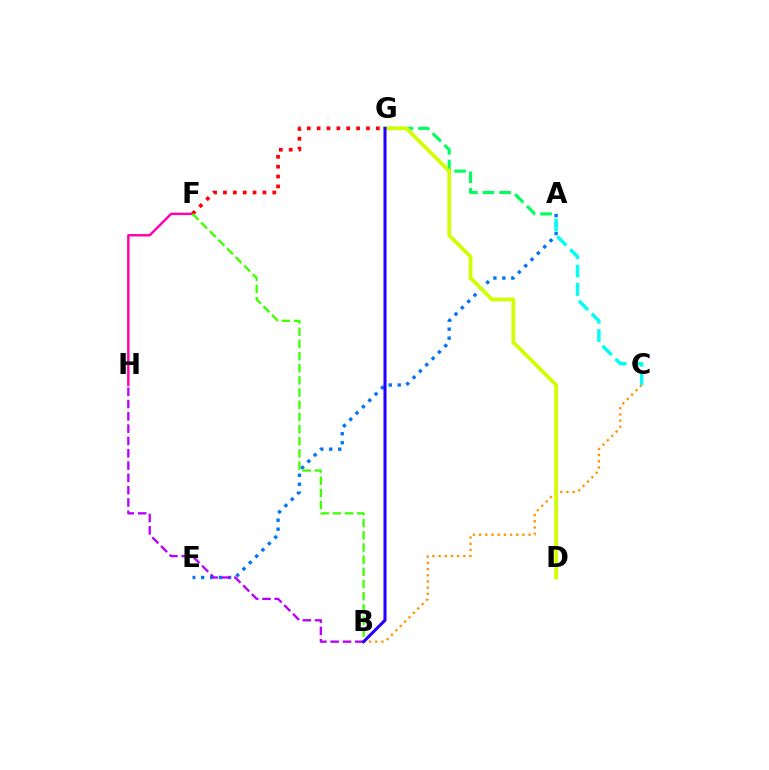{('A', 'G'): [{'color': '#00ff5c', 'line_style': 'dashed', 'thickness': 2.25}], ('B', 'C'): [{'color': '#ff9400', 'line_style': 'dotted', 'thickness': 1.68}], ('A', 'E'): [{'color': '#0074ff', 'line_style': 'dotted', 'thickness': 2.44}], ('B', 'H'): [{'color': '#b900ff', 'line_style': 'dashed', 'thickness': 1.67}], ('F', 'H'): [{'color': '#ff00ac', 'line_style': 'solid', 'thickness': 1.75}], ('F', 'G'): [{'color': '#ff0000', 'line_style': 'dotted', 'thickness': 2.68}], ('B', 'F'): [{'color': '#3dff00', 'line_style': 'dashed', 'thickness': 1.65}], ('D', 'G'): [{'color': '#d1ff00', 'line_style': 'solid', 'thickness': 2.69}], ('B', 'G'): [{'color': '#2500ff', 'line_style': 'solid', 'thickness': 2.21}], ('A', 'C'): [{'color': '#00fff6', 'line_style': 'dashed', 'thickness': 2.49}]}